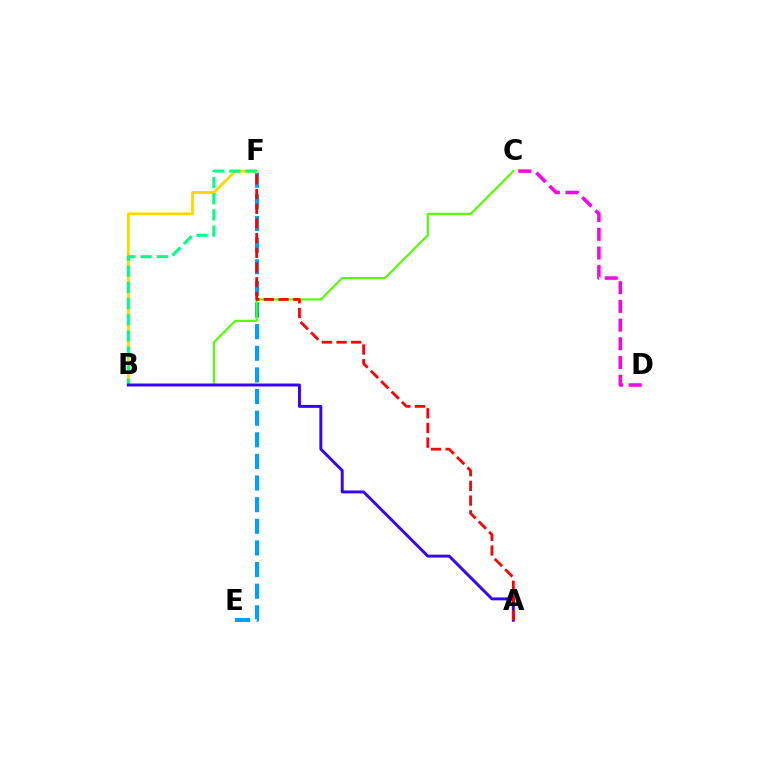{('E', 'F'): [{'color': '#009eff', 'line_style': 'dashed', 'thickness': 2.94}], ('C', 'D'): [{'color': '#ff00ed', 'line_style': 'dashed', 'thickness': 2.54}], ('B', 'C'): [{'color': '#4fff00', 'line_style': 'solid', 'thickness': 1.54}], ('B', 'F'): [{'color': '#ffd500', 'line_style': 'solid', 'thickness': 2.02}, {'color': '#00ff86', 'line_style': 'dashed', 'thickness': 2.2}], ('A', 'B'): [{'color': '#3700ff', 'line_style': 'solid', 'thickness': 2.11}], ('A', 'F'): [{'color': '#ff0000', 'line_style': 'dashed', 'thickness': 2.0}]}